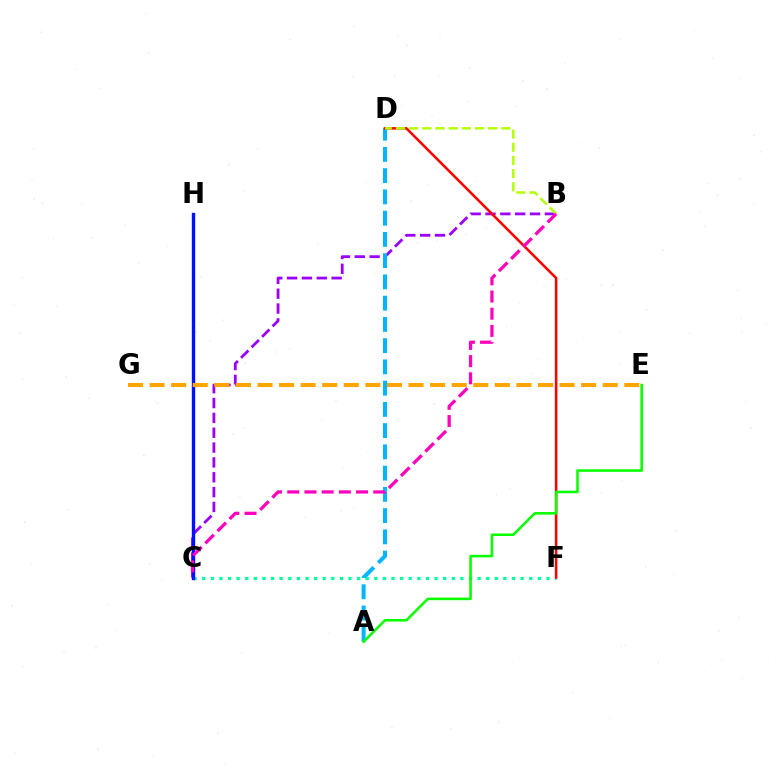{('C', 'F'): [{'color': '#00ff9d', 'line_style': 'dotted', 'thickness': 2.34}], ('B', 'C'): [{'color': '#9b00ff', 'line_style': 'dashed', 'thickness': 2.02}, {'color': '#ff00bd', 'line_style': 'dashed', 'thickness': 2.34}], ('A', 'D'): [{'color': '#00b5ff', 'line_style': 'dashed', 'thickness': 2.89}], ('D', 'F'): [{'color': '#ff0000', 'line_style': 'solid', 'thickness': 1.83}], ('A', 'E'): [{'color': '#08ff00', 'line_style': 'solid', 'thickness': 1.84}], ('B', 'D'): [{'color': '#b3ff00', 'line_style': 'dashed', 'thickness': 1.79}], ('C', 'H'): [{'color': '#0010ff', 'line_style': 'solid', 'thickness': 2.43}], ('E', 'G'): [{'color': '#ffa500', 'line_style': 'dashed', 'thickness': 2.93}]}